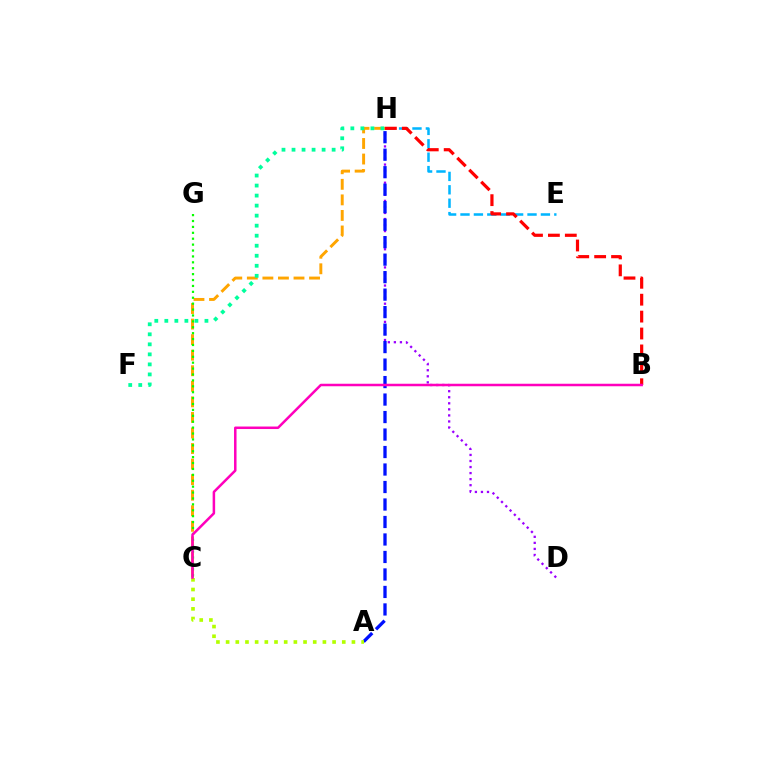{('D', 'H'): [{'color': '#9b00ff', 'line_style': 'dotted', 'thickness': 1.64}], ('A', 'H'): [{'color': '#0010ff', 'line_style': 'dashed', 'thickness': 2.38}], ('A', 'C'): [{'color': '#b3ff00', 'line_style': 'dotted', 'thickness': 2.63}], ('C', 'H'): [{'color': '#ffa500', 'line_style': 'dashed', 'thickness': 2.11}], ('E', 'H'): [{'color': '#00b5ff', 'line_style': 'dashed', 'thickness': 1.82}], ('C', 'G'): [{'color': '#08ff00', 'line_style': 'dotted', 'thickness': 1.6}], ('F', 'H'): [{'color': '#00ff9d', 'line_style': 'dotted', 'thickness': 2.72}], ('B', 'H'): [{'color': '#ff0000', 'line_style': 'dashed', 'thickness': 2.3}], ('B', 'C'): [{'color': '#ff00bd', 'line_style': 'solid', 'thickness': 1.81}]}